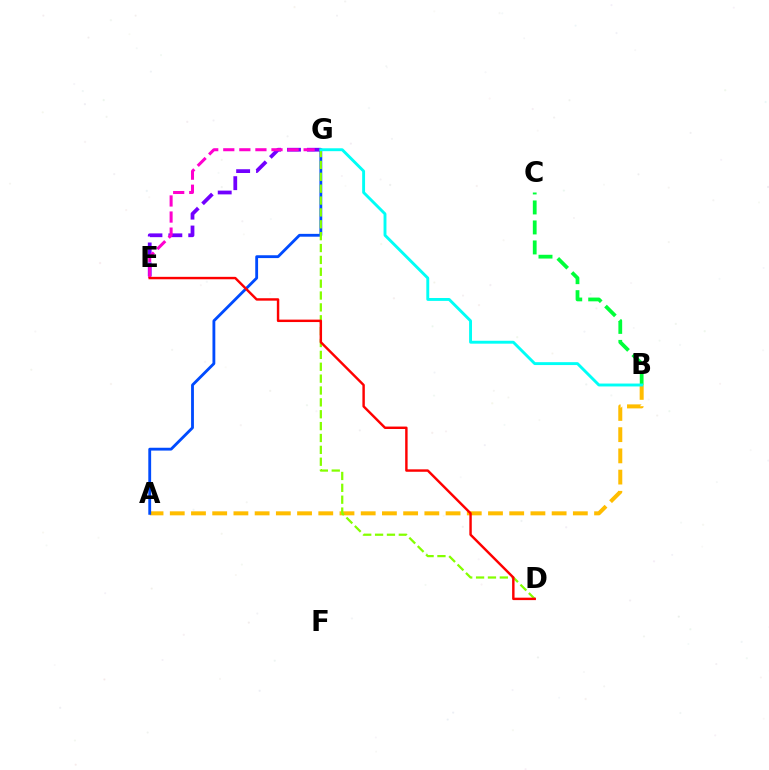{('E', 'G'): [{'color': '#7200ff', 'line_style': 'dashed', 'thickness': 2.7}, {'color': '#ff00cf', 'line_style': 'dashed', 'thickness': 2.18}], ('B', 'C'): [{'color': '#00ff39', 'line_style': 'dashed', 'thickness': 2.72}], ('A', 'B'): [{'color': '#ffbd00', 'line_style': 'dashed', 'thickness': 2.88}], ('A', 'G'): [{'color': '#004bff', 'line_style': 'solid', 'thickness': 2.04}], ('D', 'G'): [{'color': '#84ff00', 'line_style': 'dashed', 'thickness': 1.61}], ('B', 'G'): [{'color': '#00fff6', 'line_style': 'solid', 'thickness': 2.09}], ('D', 'E'): [{'color': '#ff0000', 'line_style': 'solid', 'thickness': 1.75}]}